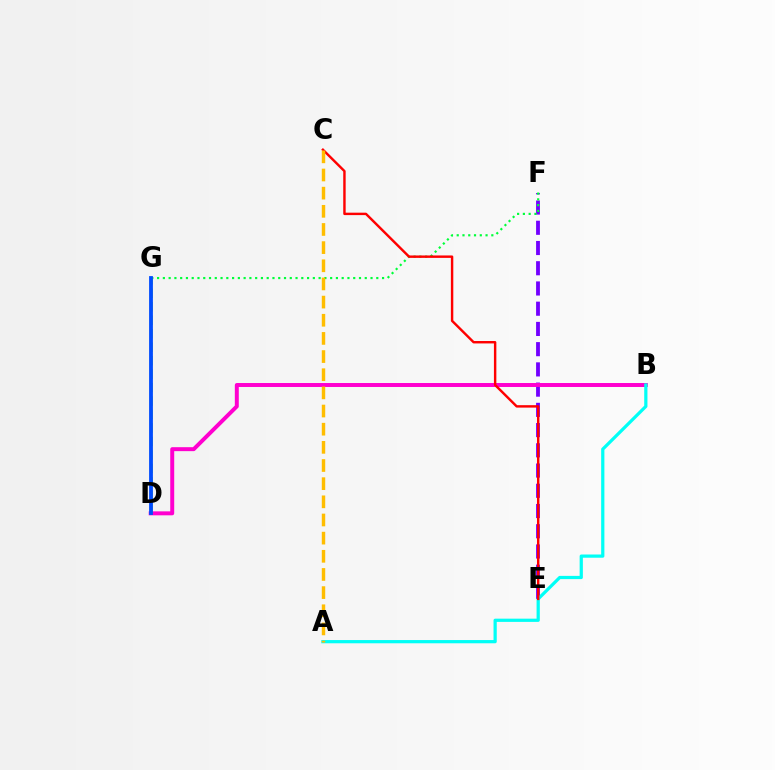{('E', 'F'): [{'color': '#7200ff', 'line_style': 'dashed', 'thickness': 2.75}], ('F', 'G'): [{'color': '#00ff39', 'line_style': 'dotted', 'thickness': 1.57}], ('B', 'D'): [{'color': '#ff00cf', 'line_style': 'solid', 'thickness': 2.85}], ('A', 'B'): [{'color': '#00fff6', 'line_style': 'solid', 'thickness': 2.32}], ('C', 'E'): [{'color': '#ff0000', 'line_style': 'solid', 'thickness': 1.74}], ('D', 'G'): [{'color': '#84ff00', 'line_style': 'dashed', 'thickness': 1.83}, {'color': '#004bff', 'line_style': 'solid', 'thickness': 2.74}], ('A', 'C'): [{'color': '#ffbd00', 'line_style': 'dashed', 'thickness': 2.47}]}